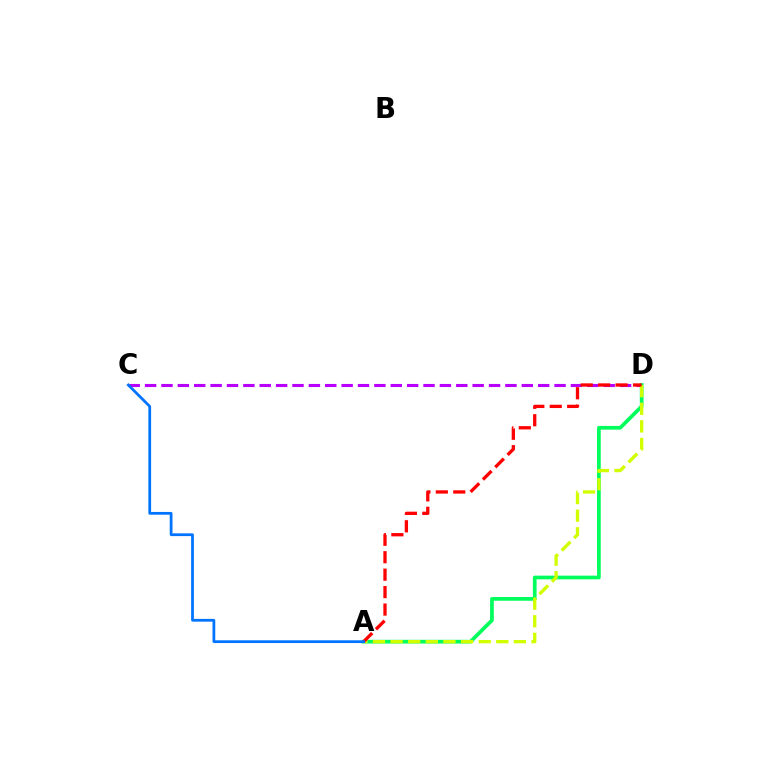{('C', 'D'): [{'color': '#b900ff', 'line_style': 'dashed', 'thickness': 2.23}], ('A', 'D'): [{'color': '#00ff5c', 'line_style': 'solid', 'thickness': 2.67}, {'color': '#d1ff00', 'line_style': 'dashed', 'thickness': 2.39}, {'color': '#ff0000', 'line_style': 'dashed', 'thickness': 2.37}], ('A', 'C'): [{'color': '#0074ff', 'line_style': 'solid', 'thickness': 1.99}]}